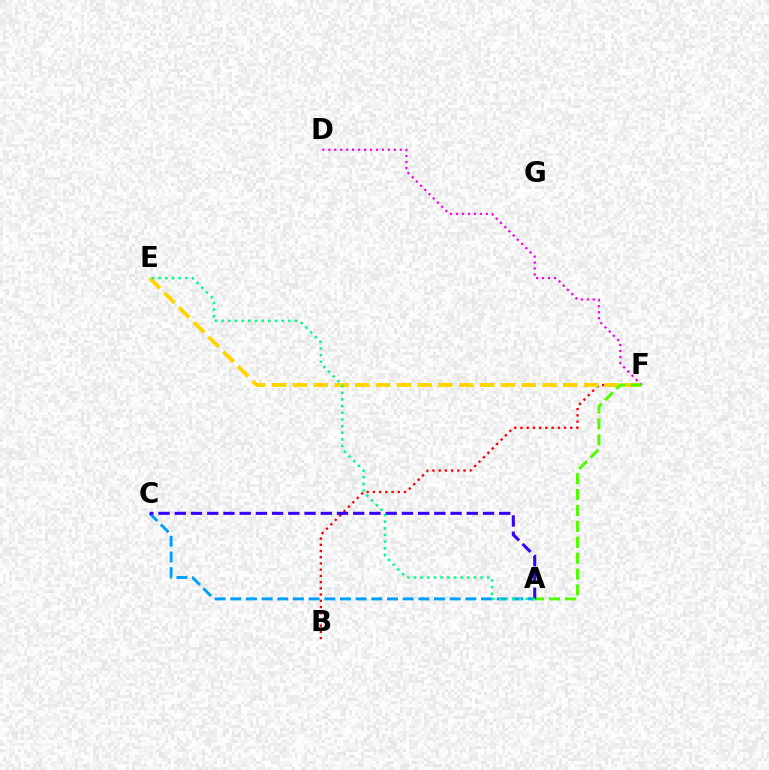{('B', 'F'): [{'color': '#ff0000', 'line_style': 'dotted', 'thickness': 1.69}], ('D', 'F'): [{'color': '#ff00ed', 'line_style': 'dotted', 'thickness': 1.62}], ('E', 'F'): [{'color': '#ffd500', 'line_style': 'dashed', 'thickness': 2.83}], ('A', 'F'): [{'color': '#4fff00', 'line_style': 'dashed', 'thickness': 2.16}], ('A', 'C'): [{'color': '#009eff', 'line_style': 'dashed', 'thickness': 2.13}, {'color': '#3700ff', 'line_style': 'dashed', 'thickness': 2.2}], ('A', 'E'): [{'color': '#00ff86', 'line_style': 'dotted', 'thickness': 1.81}]}